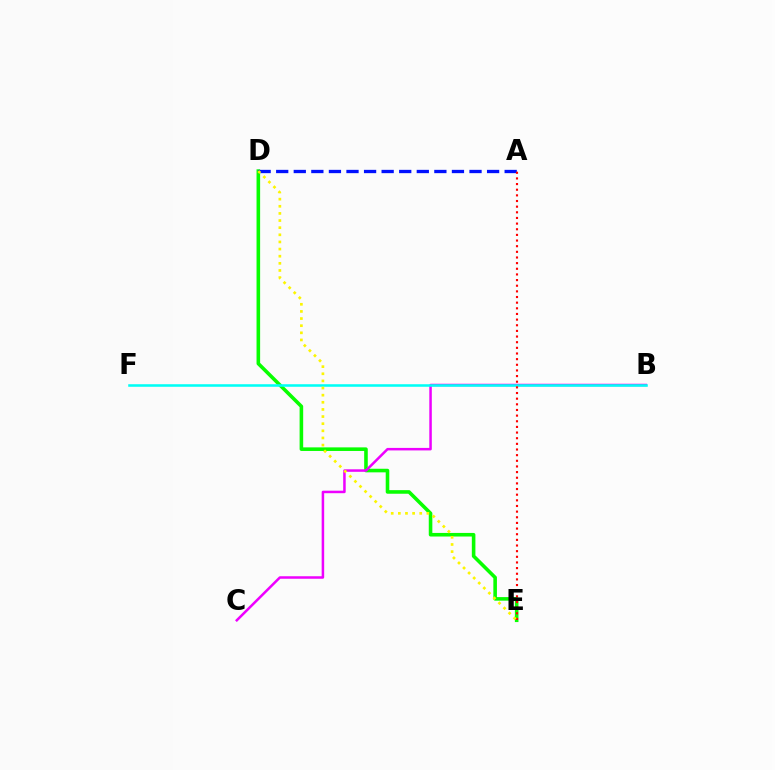{('D', 'E'): [{'color': '#08ff00', 'line_style': 'solid', 'thickness': 2.58}, {'color': '#fcf500', 'line_style': 'dotted', 'thickness': 1.94}], ('B', 'C'): [{'color': '#ee00ff', 'line_style': 'solid', 'thickness': 1.81}], ('B', 'F'): [{'color': '#00fff6', 'line_style': 'solid', 'thickness': 1.84}], ('A', 'D'): [{'color': '#0010ff', 'line_style': 'dashed', 'thickness': 2.39}], ('A', 'E'): [{'color': '#ff0000', 'line_style': 'dotted', 'thickness': 1.53}]}